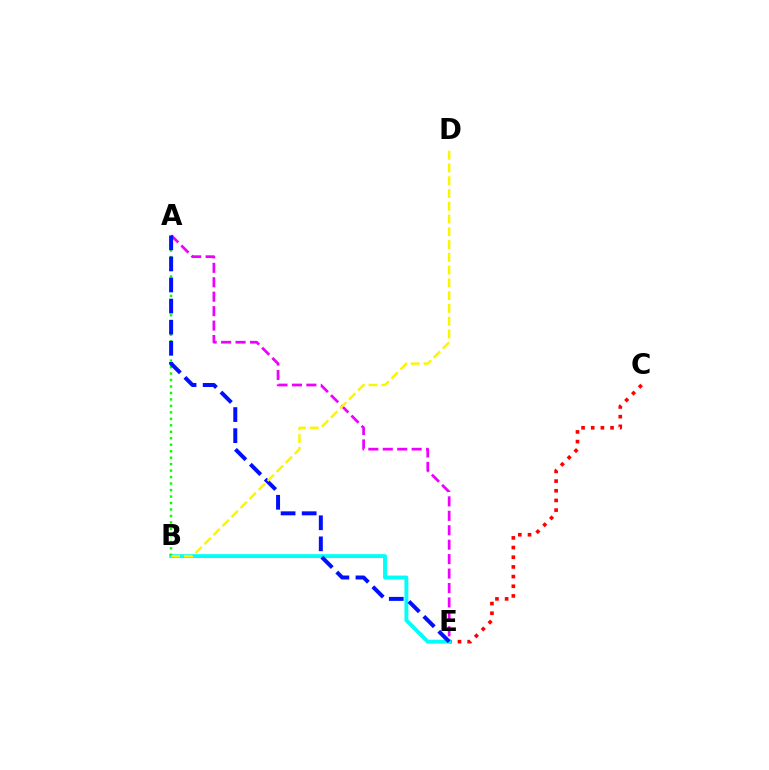{('A', 'E'): [{'color': '#ee00ff', 'line_style': 'dashed', 'thickness': 1.96}, {'color': '#0010ff', 'line_style': 'dashed', 'thickness': 2.86}], ('C', 'E'): [{'color': '#ff0000', 'line_style': 'dotted', 'thickness': 2.63}], ('B', 'E'): [{'color': '#00fff6', 'line_style': 'solid', 'thickness': 2.8}], ('A', 'B'): [{'color': '#08ff00', 'line_style': 'dotted', 'thickness': 1.76}], ('B', 'D'): [{'color': '#fcf500', 'line_style': 'dashed', 'thickness': 1.73}]}